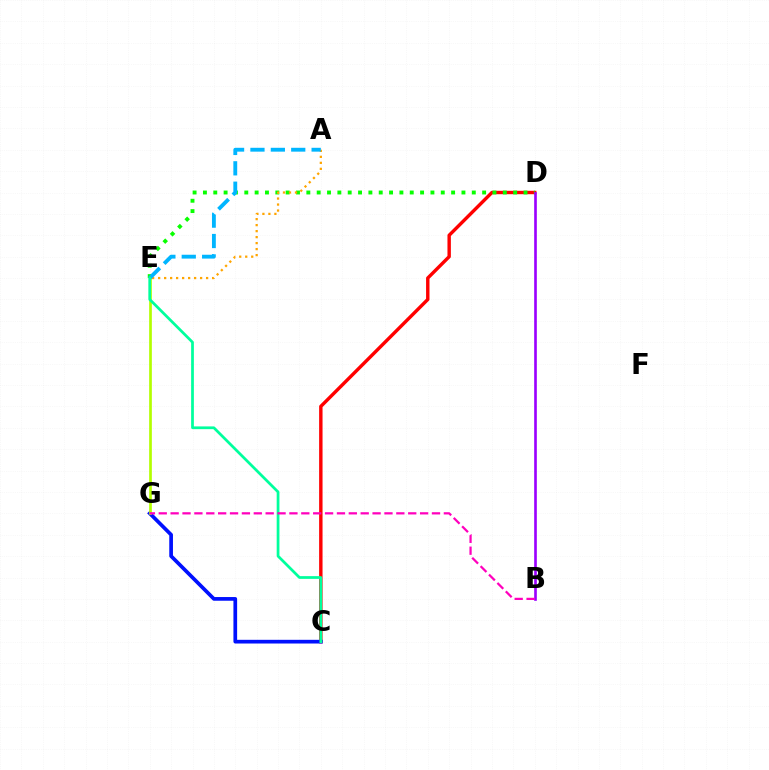{('C', 'D'): [{'color': '#ff0000', 'line_style': 'solid', 'thickness': 2.45}], ('D', 'E'): [{'color': '#08ff00', 'line_style': 'dotted', 'thickness': 2.81}], ('C', 'G'): [{'color': '#0010ff', 'line_style': 'solid', 'thickness': 2.66}], ('B', 'D'): [{'color': '#9b00ff', 'line_style': 'solid', 'thickness': 1.91}], ('A', 'E'): [{'color': '#ffa500', 'line_style': 'dotted', 'thickness': 1.63}, {'color': '#00b5ff', 'line_style': 'dashed', 'thickness': 2.77}], ('E', 'G'): [{'color': '#b3ff00', 'line_style': 'solid', 'thickness': 1.94}], ('C', 'E'): [{'color': '#00ff9d', 'line_style': 'solid', 'thickness': 1.97}], ('B', 'G'): [{'color': '#ff00bd', 'line_style': 'dashed', 'thickness': 1.61}]}